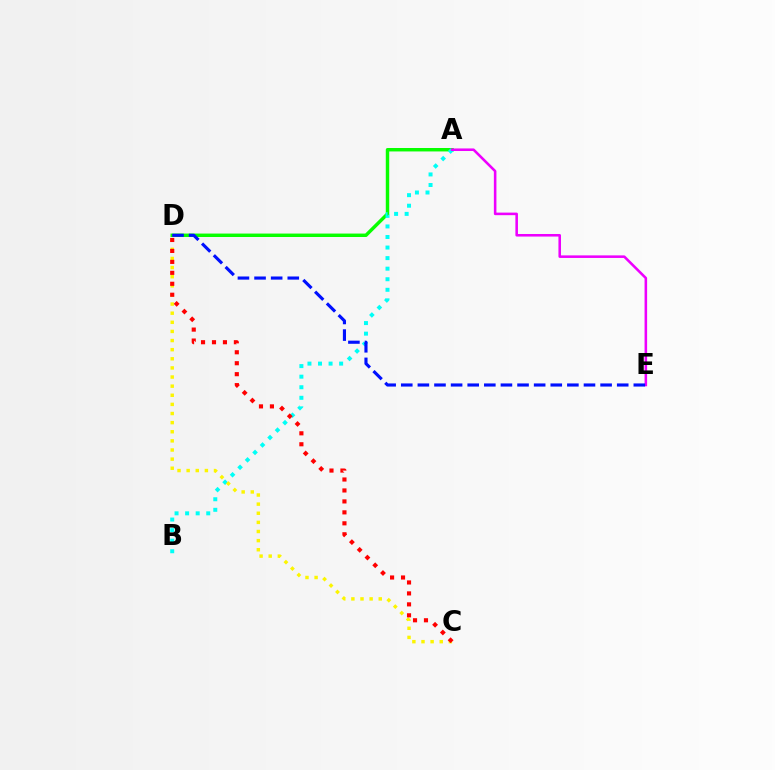{('A', 'D'): [{'color': '#08ff00', 'line_style': 'solid', 'thickness': 2.47}], ('A', 'B'): [{'color': '#00fff6', 'line_style': 'dotted', 'thickness': 2.87}], ('A', 'E'): [{'color': '#ee00ff', 'line_style': 'solid', 'thickness': 1.85}], ('C', 'D'): [{'color': '#fcf500', 'line_style': 'dotted', 'thickness': 2.48}, {'color': '#ff0000', 'line_style': 'dotted', 'thickness': 2.98}], ('D', 'E'): [{'color': '#0010ff', 'line_style': 'dashed', 'thickness': 2.26}]}